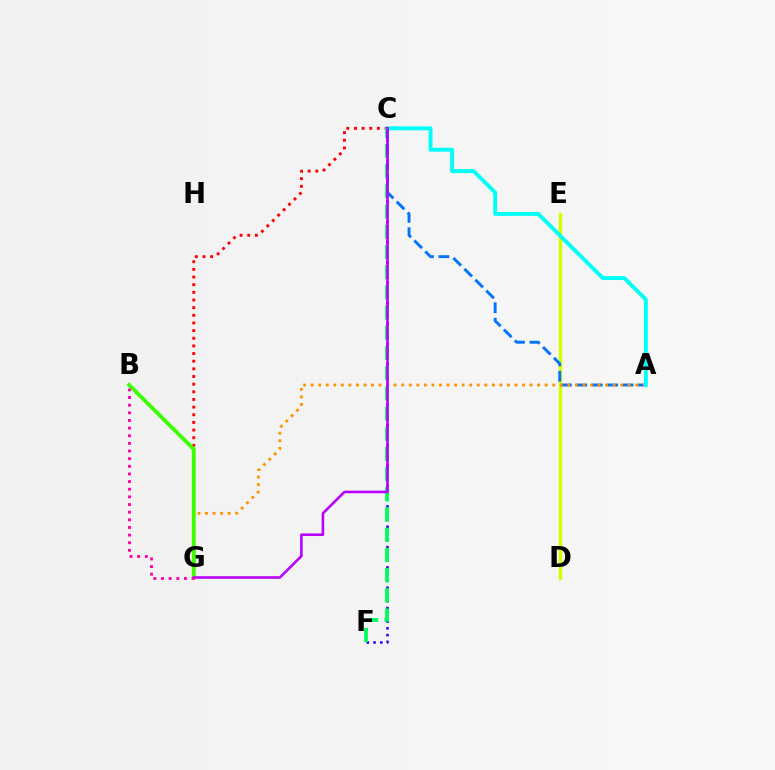{('C', 'G'): [{'color': '#ff0000', 'line_style': 'dotted', 'thickness': 2.08}, {'color': '#b900ff', 'line_style': 'solid', 'thickness': 1.88}], ('D', 'E'): [{'color': '#d1ff00', 'line_style': 'solid', 'thickness': 2.47}], ('C', 'F'): [{'color': '#2500ff', 'line_style': 'dotted', 'thickness': 1.84}, {'color': '#00ff5c', 'line_style': 'dashed', 'thickness': 2.74}], ('A', 'C'): [{'color': '#0074ff', 'line_style': 'dashed', 'thickness': 2.1}, {'color': '#00fff6', 'line_style': 'solid', 'thickness': 2.82}], ('A', 'G'): [{'color': '#ff9400', 'line_style': 'dotted', 'thickness': 2.05}], ('B', 'G'): [{'color': '#3dff00', 'line_style': 'solid', 'thickness': 2.79}, {'color': '#ff00ac', 'line_style': 'dotted', 'thickness': 2.08}]}